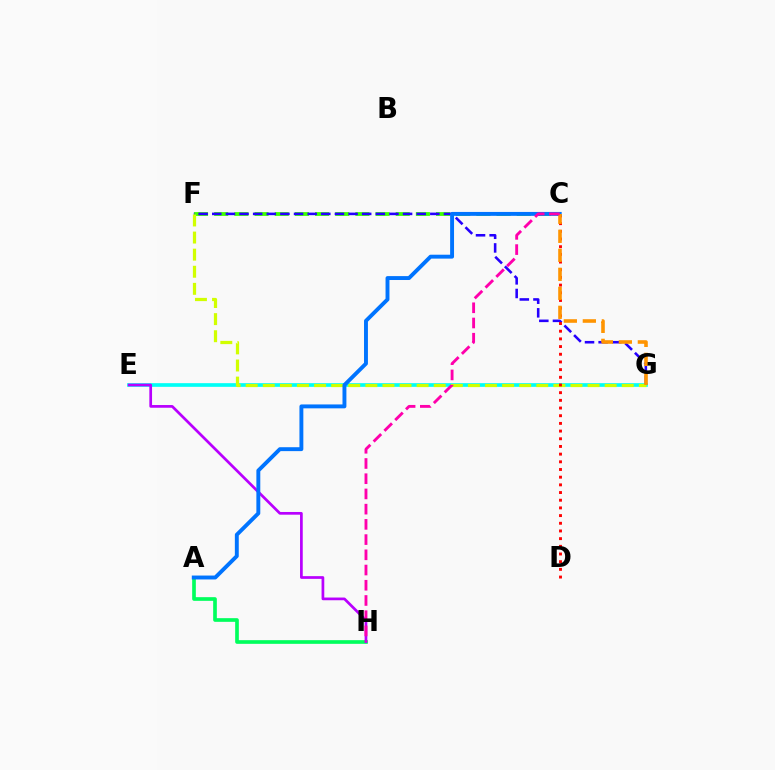{('C', 'F'): [{'color': '#3dff00', 'line_style': 'dashed', 'thickness': 2.74}], ('A', 'H'): [{'color': '#00ff5c', 'line_style': 'solid', 'thickness': 2.64}], ('E', 'G'): [{'color': '#00fff6', 'line_style': 'solid', 'thickness': 2.64}], ('E', 'H'): [{'color': '#b900ff', 'line_style': 'solid', 'thickness': 1.95}], ('F', 'G'): [{'color': '#2500ff', 'line_style': 'dashed', 'thickness': 1.85}, {'color': '#d1ff00', 'line_style': 'dashed', 'thickness': 2.32}], ('C', 'D'): [{'color': '#ff0000', 'line_style': 'dotted', 'thickness': 2.09}], ('A', 'C'): [{'color': '#0074ff', 'line_style': 'solid', 'thickness': 2.81}], ('C', 'G'): [{'color': '#ff9400', 'line_style': 'dashed', 'thickness': 2.58}], ('C', 'H'): [{'color': '#ff00ac', 'line_style': 'dashed', 'thickness': 2.07}]}